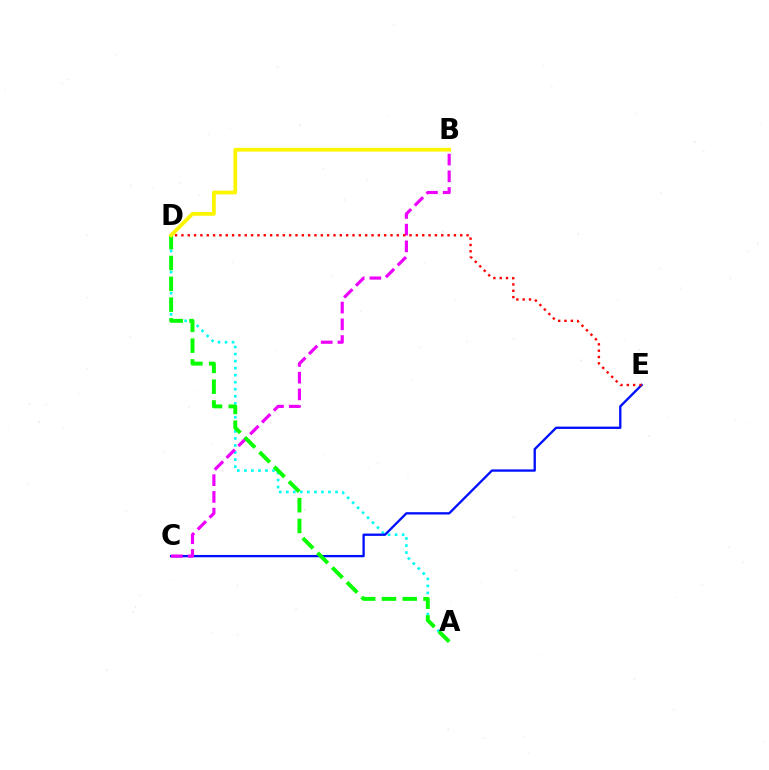{('A', 'D'): [{'color': '#00fff6', 'line_style': 'dotted', 'thickness': 1.91}, {'color': '#08ff00', 'line_style': 'dashed', 'thickness': 2.83}], ('C', 'E'): [{'color': '#0010ff', 'line_style': 'solid', 'thickness': 1.67}], ('B', 'C'): [{'color': '#ee00ff', 'line_style': 'dashed', 'thickness': 2.27}], ('B', 'D'): [{'color': '#fcf500', 'line_style': 'solid', 'thickness': 2.71}], ('D', 'E'): [{'color': '#ff0000', 'line_style': 'dotted', 'thickness': 1.72}]}